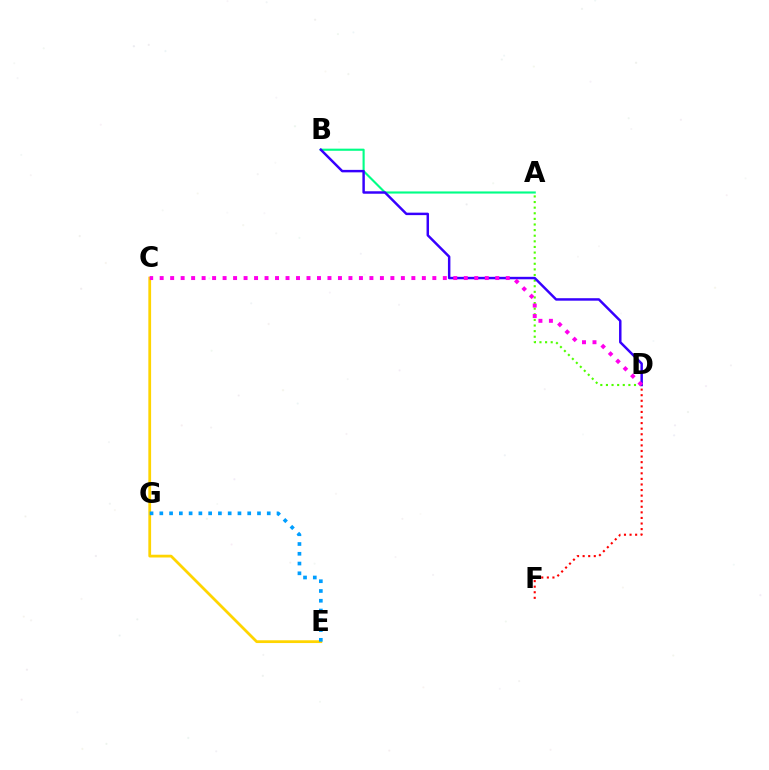{('C', 'E'): [{'color': '#ffd500', 'line_style': 'solid', 'thickness': 1.99}], ('A', 'D'): [{'color': '#4fff00', 'line_style': 'dotted', 'thickness': 1.52}], ('E', 'G'): [{'color': '#009eff', 'line_style': 'dotted', 'thickness': 2.65}], ('A', 'B'): [{'color': '#00ff86', 'line_style': 'solid', 'thickness': 1.53}], ('B', 'D'): [{'color': '#3700ff', 'line_style': 'solid', 'thickness': 1.78}], ('C', 'D'): [{'color': '#ff00ed', 'line_style': 'dotted', 'thickness': 2.85}], ('D', 'F'): [{'color': '#ff0000', 'line_style': 'dotted', 'thickness': 1.52}]}